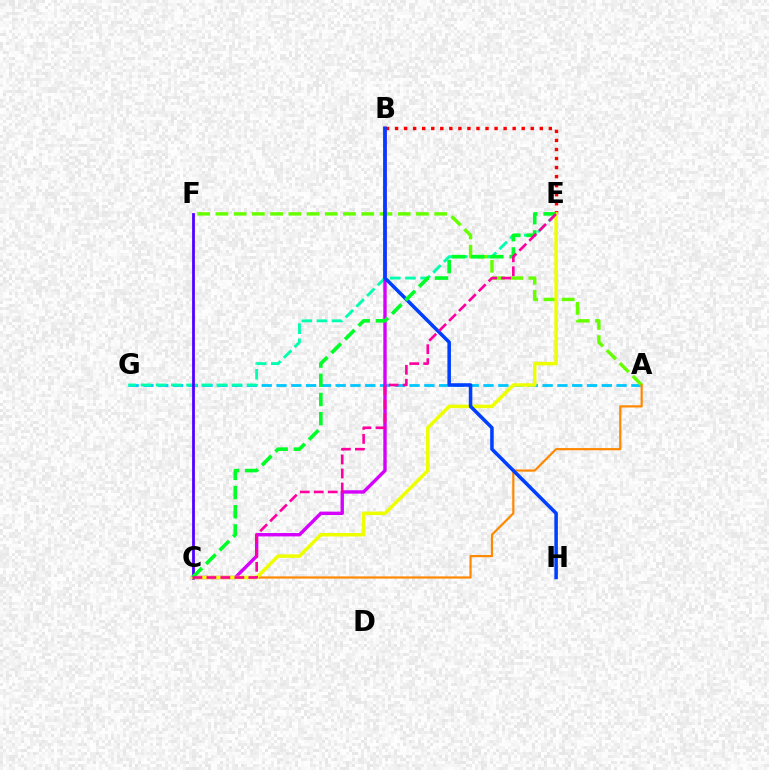{('A', 'G'): [{'color': '#00c7ff', 'line_style': 'dashed', 'thickness': 2.01}], ('A', 'F'): [{'color': '#66ff00', 'line_style': 'dashed', 'thickness': 2.48}], ('E', 'G'): [{'color': '#00ffaf', 'line_style': 'dashed', 'thickness': 2.06}], ('A', 'C'): [{'color': '#ff8800', 'line_style': 'solid', 'thickness': 1.59}], ('B', 'C'): [{'color': '#d600ff', 'line_style': 'solid', 'thickness': 2.43}], ('C', 'F'): [{'color': '#4f00ff', 'line_style': 'solid', 'thickness': 2.0}], ('B', 'E'): [{'color': '#ff0000', 'line_style': 'dotted', 'thickness': 2.46}], ('C', 'E'): [{'color': '#eeff00', 'line_style': 'solid', 'thickness': 2.52}, {'color': '#00ff27', 'line_style': 'dashed', 'thickness': 2.61}, {'color': '#ff00a0', 'line_style': 'dashed', 'thickness': 1.9}], ('B', 'H'): [{'color': '#003fff', 'line_style': 'solid', 'thickness': 2.55}]}